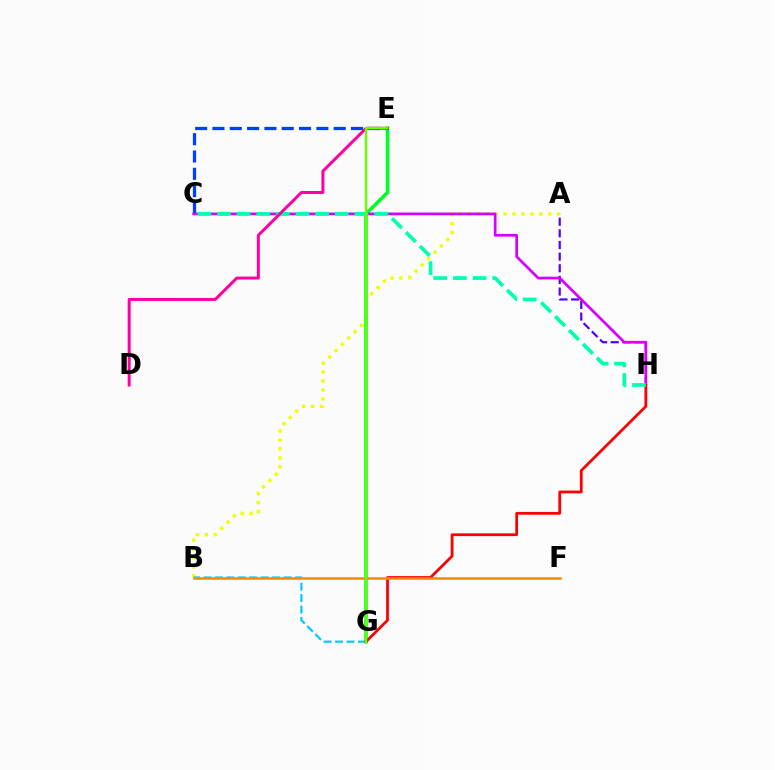{('A', 'H'): [{'color': '#4f00ff', 'line_style': 'dashed', 'thickness': 1.58}], ('A', 'B'): [{'color': '#eeff00', 'line_style': 'dotted', 'thickness': 2.43}], ('E', 'G'): [{'color': '#00ff27', 'line_style': 'solid', 'thickness': 2.56}, {'color': '#66ff00', 'line_style': 'solid', 'thickness': 1.72}], ('C', 'E'): [{'color': '#003fff', 'line_style': 'dashed', 'thickness': 2.35}], ('C', 'H'): [{'color': '#d600ff', 'line_style': 'solid', 'thickness': 1.96}, {'color': '#00ffaf', 'line_style': 'dashed', 'thickness': 2.67}], ('B', 'G'): [{'color': '#00c7ff', 'line_style': 'dashed', 'thickness': 1.56}], ('G', 'H'): [{'color': '#ff0000', 'line_style': 'solid', 'thickness': 2.0}], ('B', 'F'): [{'color': '#ff8800', 'line_style': 'solid', 'thickness': 1.83}], ('D', 'E'): [{'color': '#ff00a0', 'line_style': 'solid', 'thickness': 2.15}]}